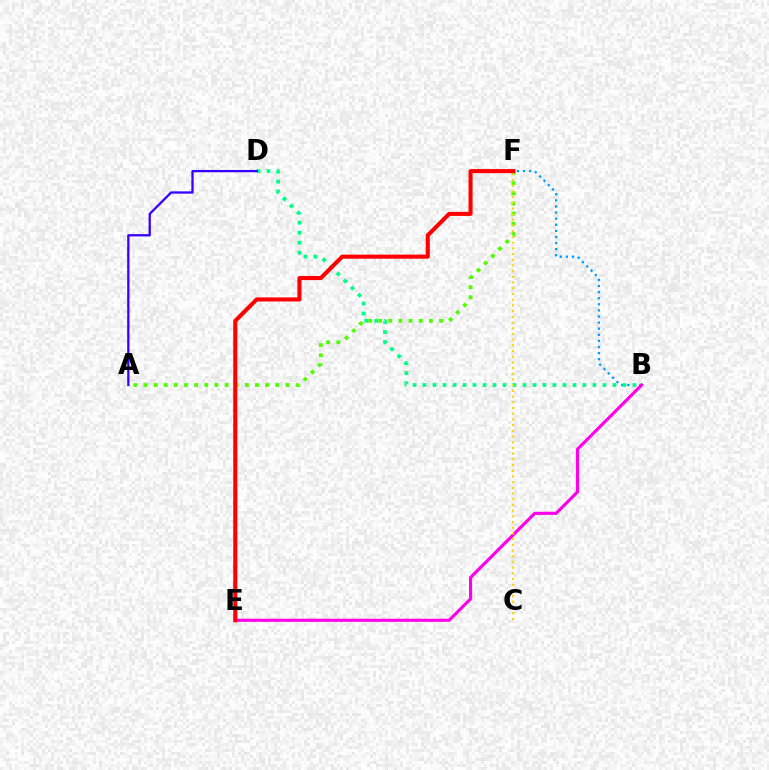{('B', 'F'): [{'color': '#009eff', 'line_style': 'dotted', 'thickness': 1.66}], ('A', 'F'): [{'color': '#4fff00', 'line_style': 'dotted', 'thickness': 2.76}], ('B', 'D'): [{'color': '#00ff86', 'line_style': 'dotted', 'thickness': 2.72}], ('B', 'E'): [{'color': '#ff00ed', 'line_style': 'solid', 'thickness': 2.25}], ('C', 'F'): [{'color': '#ffd500', 'line_style': 'dotted', 'thickness': 1.55}], ('A', 'D'): [{'color': '#3700ff', 'line_style': 'solid', 'thickness': 1.65}], ('E', 'F'): [{'color': '#ff0000', 'line_style': 'solid', 'thickness': 2.93}]}